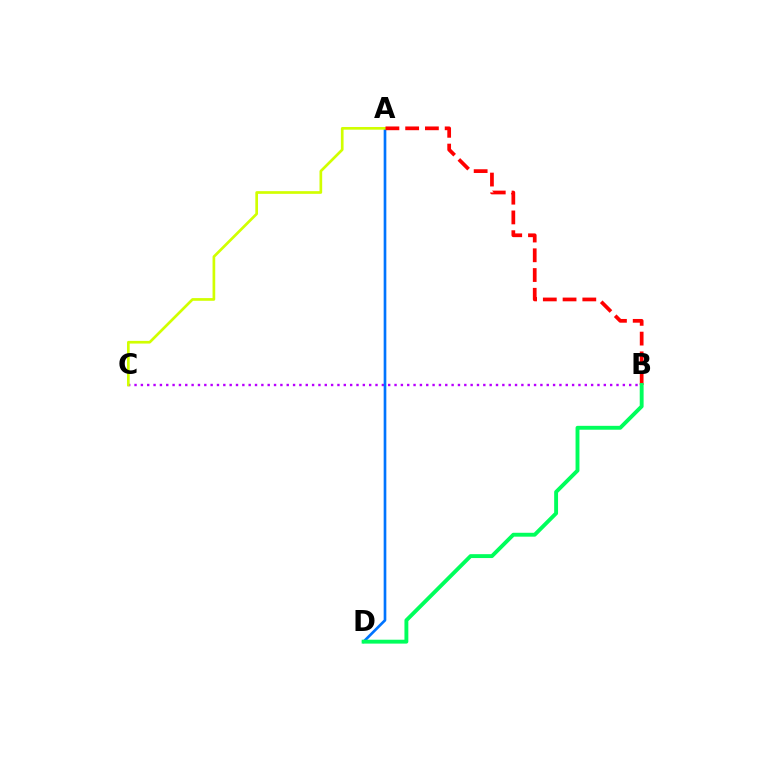{('B', 'C'): [{'color': '#b900ff', 'line_style': 'dotted', 'thickness': 1.72}], ('A', 'D'): [{'color': '#0074ff', 'line_style': 'solid', 'thickness': 1.92}], ('A', 'C'): [{'color': '#d1ff00', 'line_style': 'solid', 'thickness': 1.93}], ('A', 'B'): [{'color': '#ff0000', 'line_style': 'dashed', 'thickness': 2.68}], ('B', 'D'): [{'color': '#00ff5c', 'line_style': 'solid', 'thickness': 2.8}]}